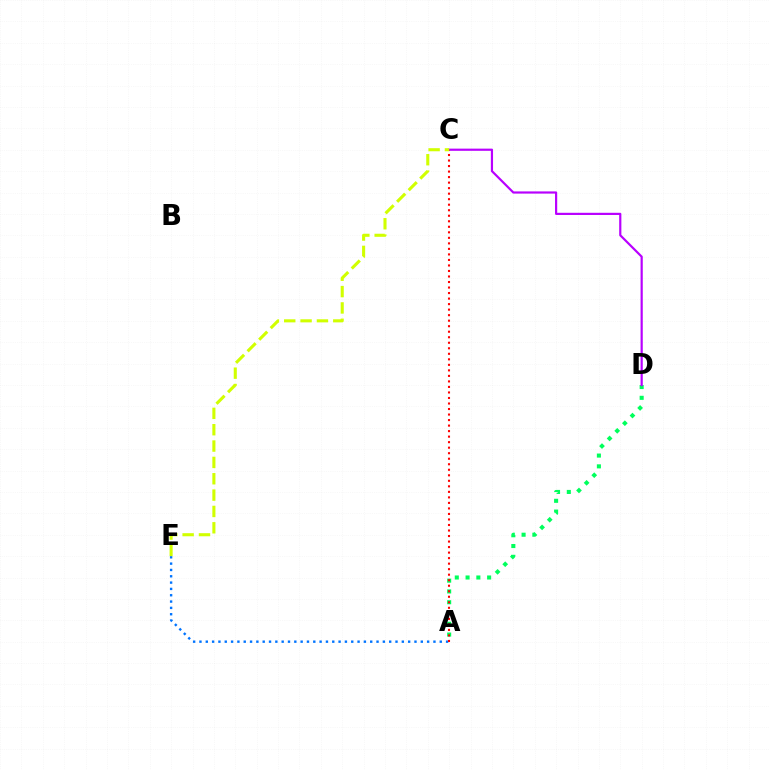{('A', 'E'): [{'color': '#0074ff', 'line_style': 'dotted', 'thickness': 1.72}], ('A', 'D'): [{'color': '#00ff5c', 'line_style': 'dotted', 'thickness': 2.93}], ('C', 'D'): [{'color': '#b900ff', 'line_style': 'solid', 'thickness': 1.58}], ('A', 'C'): [{'color': '#ff0000', 'line_style': 'dotted', 'thickness': 1.5}], ('C', 'E'): [{'color': '#d1ff00', 'line_style': 'dashed', 'thickness': 2.22}]}